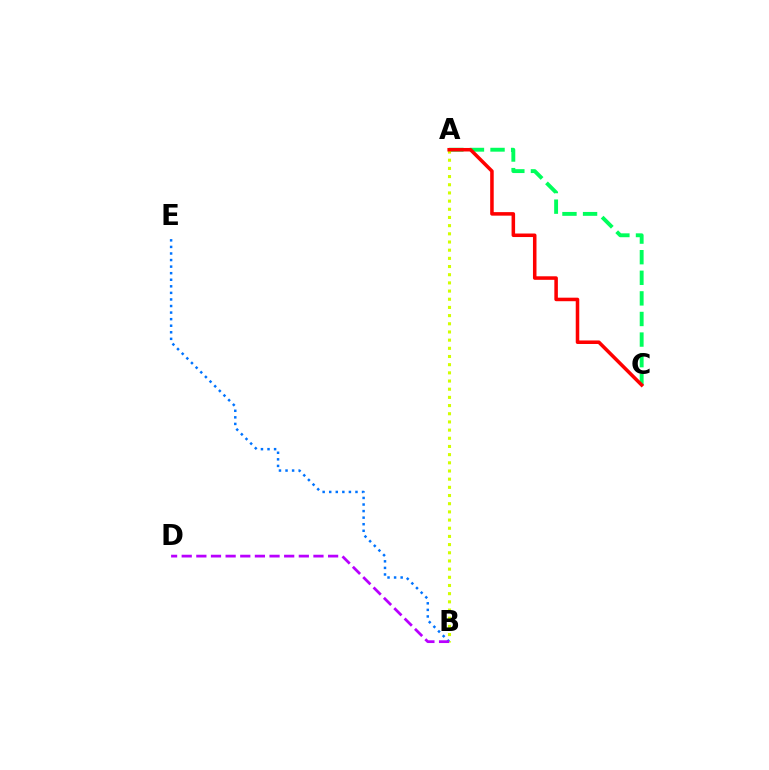{('A', 'C'): [{'color': '#00ff5c', 'line_style': 'dashed', 'thickness': 2.8}, {'color': '#ff0000', 'line_style': 'solid', 'thickness': 2.54}], ('A', 'B'): [{'color': '#d1ff00', 'line_style': 'dotted', 'thickness': 2.22}], ('B', 'E'): [{'color': '#0074ff', 'line_style': 'dotted', 'thickness': 1.78}], ('B', 'D'): [{'color': '#b900ff', 'line_style': 'dashed', 'thickness': 1.99}]}